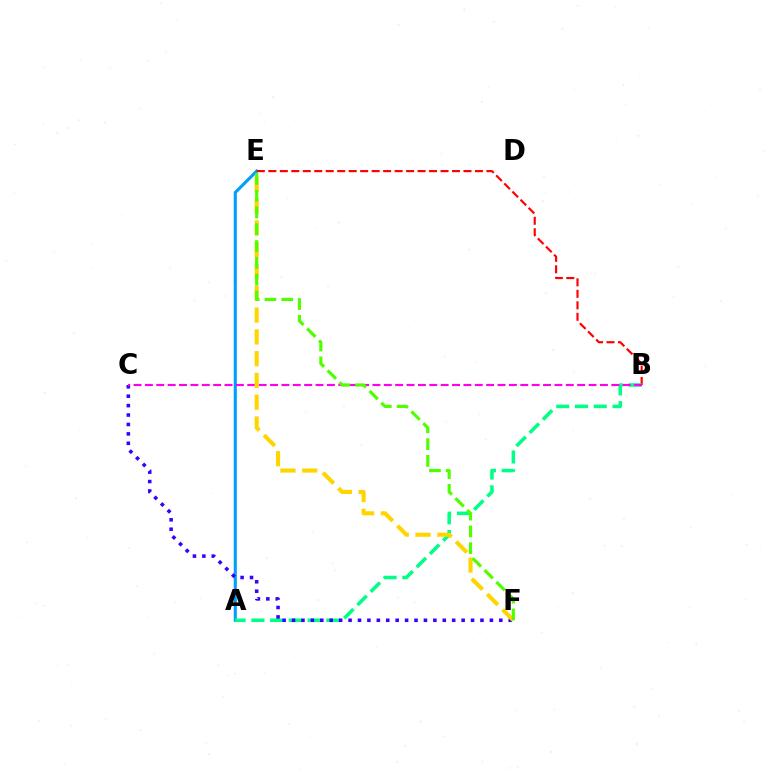{('A', 'E'): [{'color': '#009eff', 'line_style': 'solid', 'thickness': 2.23}], ('B', 'E'): [{'color': '#ff0000', 'line_style': 'dashed', 'thickness': 1.56}], ('A', 'B'): [{'color': '#00ff86', 'line_style': 'dashed', 'thickness': 2.55}], ('C', 'F'): [{'color': '#3700ff', 'line_style': 'dotted', 'thickness': 2.56}], ('B', 'C'): [{'color': '#ff00ed', 'line_style': 'dashed', 'thickness': 1.55}], ('E', 'F'): [{'color': '#ffd500', 'line_style': 'dashed', 'thickness': 2.96}, {'color': '#4fff00', 'line_style': 'dashed', 'thickness': 2.28}]}